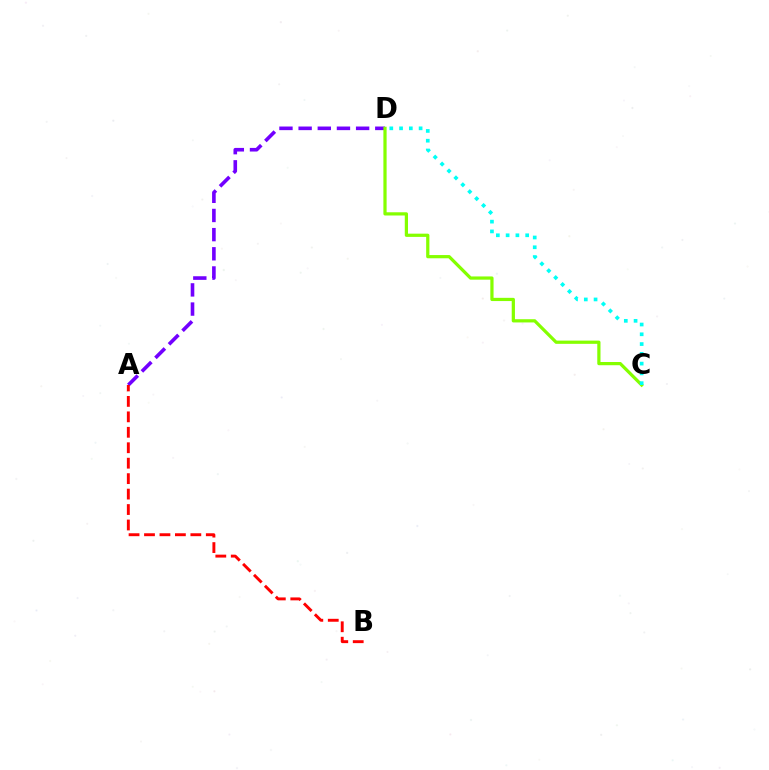{('A', 'D'): [{'color': '#7200ff', 'line_style': 'dashed', 'thickness': 2.6}], ('C', 'D'): [{'color': '#84ff00', 'line_style': 'solid', 'thickness': 2.32}, {'color': '#00fff6', 'line_style': 'dotted', 'thickness': 2.66}], ('A', 'B'): [{'color': '#ff0000', 'line_style': 'dashed', 'thickness': 2.1}]}